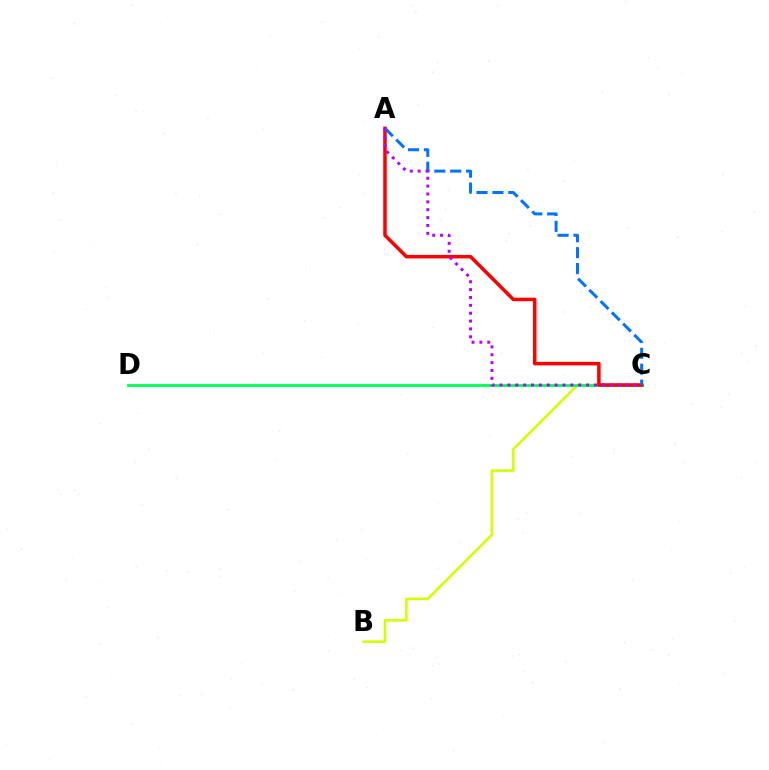{('B', 'C'): [{'color': '#d1ff00', 'line_style': 'solid', 'thickness': 1.86}], ('C', 'D'): [{'color': '#00ff5c', 'line_style': 'solid', 'thickness': 2.07}], ('A', 'C'): [{'color': '#ff0000', 'line_style': 'solid', 'thickness': 2.53}, {'color': '#0074ff', 'line_style': 'dashed', 'thickness': 2.16}, {'color': '#b900ff', 'line_style': 'dotted', 'thickness': 2.14}]}